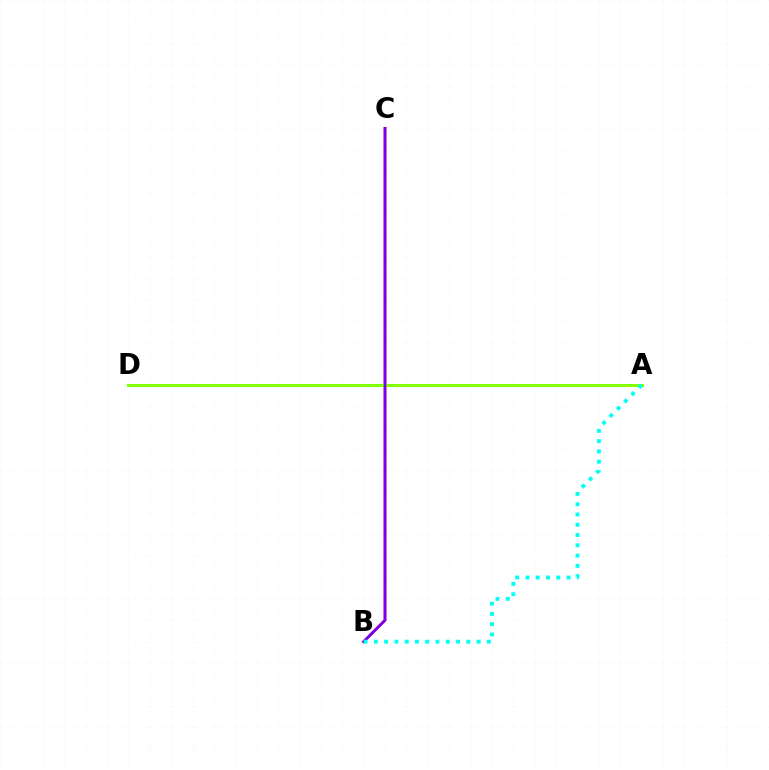{('B', 'C'): [{'color': '#ff0000', 'line_style': 'solid', 'thickness': 2.02}, {'color': '#7200ff', 'line_style': 'solid', 'thickness': 1.82}], ('A', 'D'): [{'color': '#84ff00', 'line_style': 'solid', 'thickness': 2.2}], ('A', 'B'): [{'color': '#00fff6', 'line_style': 'dotted', 'thickness': 2.79}]}